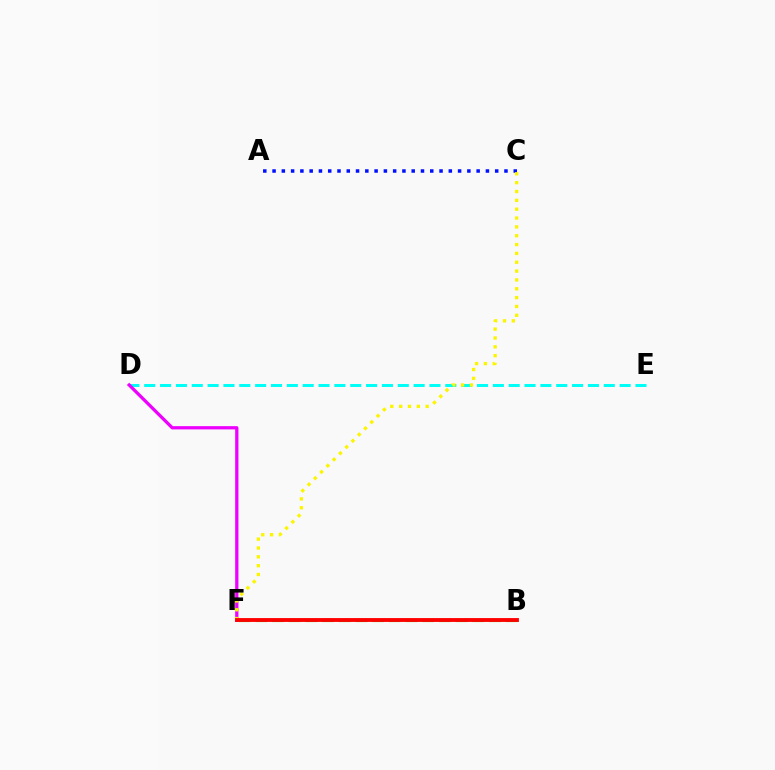{('A', 'C'): [{'color': '#0010ff', 'line_style': 'dotted', 'thickness': 2.52}], ('D', 'E'): [{'color': '#00fff6', 'line_style': 'dashed', 'thickness': 2.15}], ('D', 'F'): [{'color': '#ee00ff', 'line_style': 'solid', 'thickness': 2.34}], ('C', 'F'): [{'color': '#fcf500', 'line_style': 'dotted', 'thickness': 2.4}], ('B', 'F'): [{'color': '#08ff00', 'line_style': 'dashed', 'thickness': 2.27}, {'color': '#ff0000', 'line_style': 'solid', 'thickness': 2.78}]}